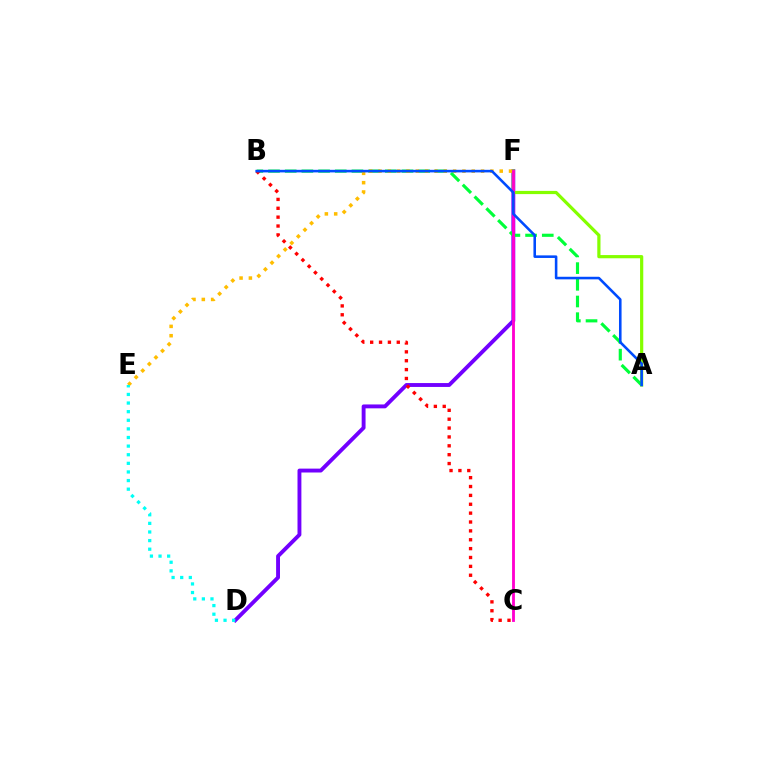{('D', 'F'): [{'color': '#7200ff', 'line_style': 'solid', 'thickness': 2.8}], ('A', 'F'): [{'color': '#84ff00', 'line_style': 'solid', 'thickness': 2.31}], ('A', 'B'): [{'color': '#00ff39', 'line_style': 'dashed', 'thickness': 2.27}, {'color': '#004bff', 'line_style': 'solid', 'thickness': 1.85}], ('E', 'F'): [{'color': '#ffbd00', 'line_style': 'dotted', 'thickness': 2.53}], ('C', 'F'): [{'color': '#ff00cf', 'line_style': 'solid', 'thickness': 2.05}], ('B', 'C'): [{'color': '#ff0000', 'line_style': 'dotted', 'thickness': 2.41}], ('D', 'E'): [{'color': '#00fff6', 'line_style': 'dotted', 'thickness': 2.34}]}